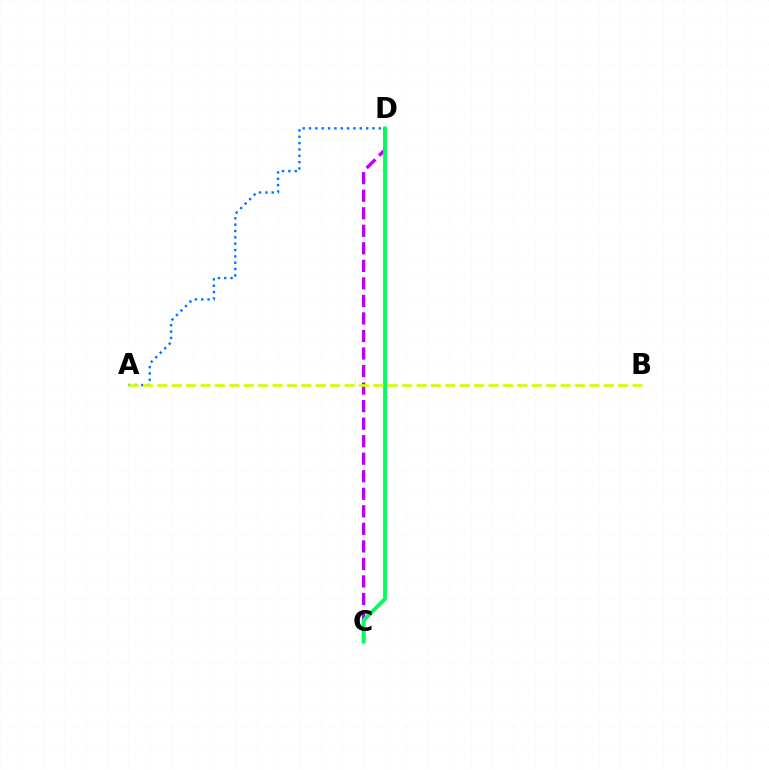{('C', 'D'): [{'color': '#b900ff', 'line_style': 'dashed', 'thickness': 2.38}, {'color': '#ff0000', 'line_style': 'dotted', 'thickness': 1.72}, {'color': '#00ff5c', 'line_style': 'solid', 'thickness': 2.75}], ('A', 'D'): [{'color': '#0074ff', 'line_style': 'dotted', 'thickness': 1.72}], ('A', 'B'): [{'color': '#d1ff00', 'line_style': 'dashed', 'thickness': 1.96}]}